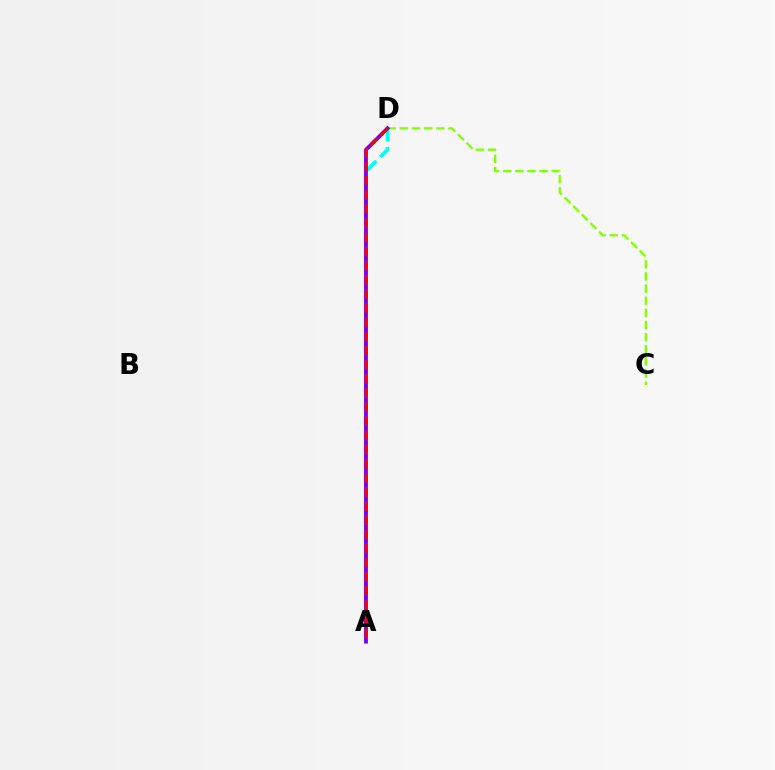{('A', 'D'): [{'color': '#00fff6', 'line_style': 'dashed', 'thickness': 2.53}, {'color': '#7200ff', 'line_style': 'solid', 'thickness': 2.75}, {'color': '#ff0000', 'line_style': 'dashed', 'thickness': 1.92}], ('C', 'D'): [{'color': '#84ff00', 'line_style': 'dashed', 'thickness': 1.65}]}